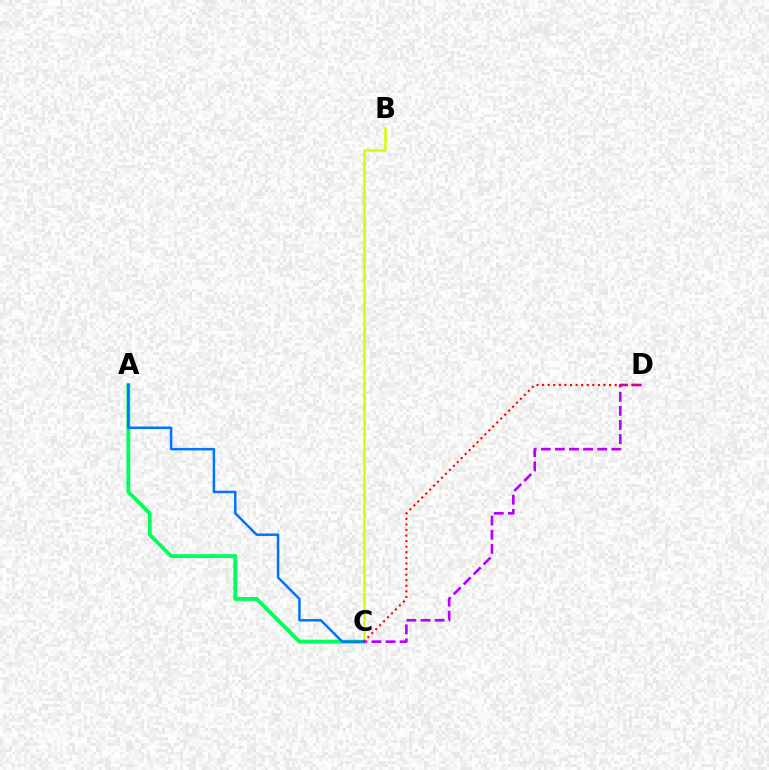{('B', 'C'): [{'color': '#d1ff00', 'line_style': 'solid', 'thickness': 1.81}], ('C', 'D'): [{'color': '#b900ff', 'line_style': 'dashed', 'thickness': 1.92}, {'color': '#ff0000', 'line_style': 'dotted', 'thickness': 1.52}], ('A', 'C'): [{'color': '#00ff5c', 'line_style': 'solid', 'thickness': 2.79}, {'color': '#0074ff', 'line_style': 'solid', 'thickness': 1.79}]}